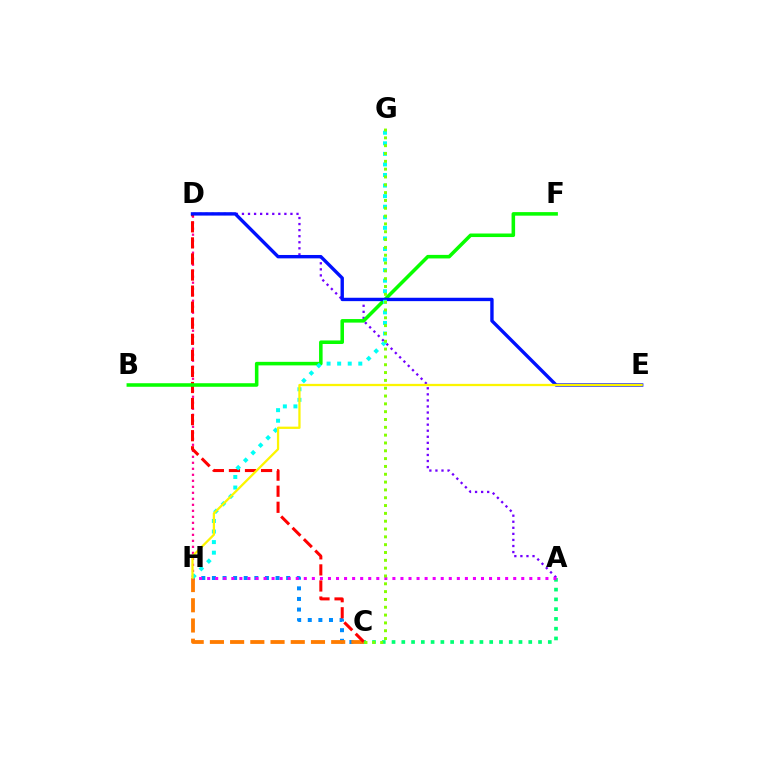{('C', 'H'): [{'color': '#008cff', 'line_style': 'dotted', 'thickness': 2.88}, {'color': '#ff7c00', 'line_style': 'dashed', 'thickness': 2.75}], ('A', 'C'): [{'color': '#00ff74', 'line_style': 'dotted', 'thickness': 2.65}], ('A', 'D'): [{'color': '#7200ff', 'line_style': 'dotted', 'thickness': 1.65}], ('D', 'H'): [{'color': '#ff0094', 'line_style': 'dotted', 'thickness': 1.63}], ('A', 'H'): [{'color': '#ee00ff', 'line_style': 'dotted', 'thickness': 2.19}], ('C', 'D'): [{'color': '#ff0000', 'line_style': 'dashed', 'thickness': 2.18}], ('B', 'F'): [{'color': '#08ff00', 'line_style': 'solid', 'thickness': 2.55}], ('D', 'E'): [{'color': '#0010ff', 'line_style': 'solid', 'thickness': 2.43}], ('G', 'H'): [{'color': '#00fff6', 'line_style': 'dotted', 'thickness': 2.87}], ('C', 'G'): [{'color': '#84ff00', 'line_style': 'dotted', 'thickness': 2.13}], ('E', 'H'): [{'color': '#fcf500', 'line_style': 'solid', 'thickness': 1.63}]}